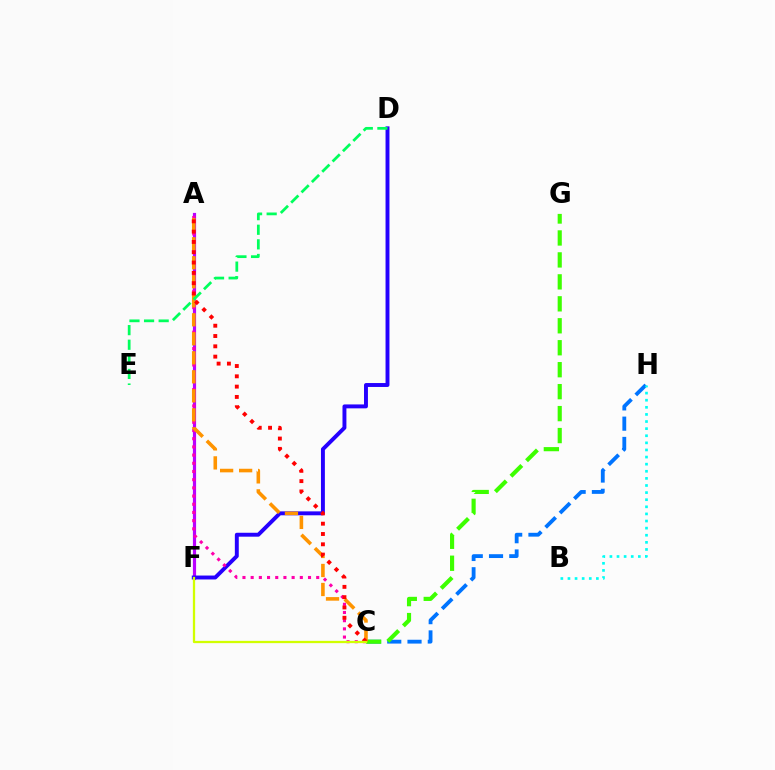{('A', 'F'): [{'color': '#b900ff', 'line_style': 'solid', 'thickness': 2.29}], ('C', 'H'): [{'color': '#0074ff', 'line_style': 'dashed', 'thickness': 2.75}], ('B', 'H'): [{'color': '#00fff6', 'line_style': 'dotted', 'thickness': 1.93}], ('D', 'F'): [{'color': '#2500ff', 'line_style': 'solid', 'thickness': 2.82}], ('C', 'G'): [{'color': '#3dff00', 'line_style': 'dashed', 'thickness': 2.98}], ('A', 'C'): [{'color': '#ff00ac', 'line_style': 'dotted', 'thickness': 2.23}, {'color': '#ff9400', 'line_style': 'dashed', 'thickness': 2.58}, {'color': '#ff0000', 'line_style': 'dotted', 'thickness': 2.8}], ('D', 'E'): [{'color': '#00ff5c', 'line_style': 'dashed', 'thickness': 1.98}], ('C', 'F'): [{'color': '#d1ff00', 'line_style': 'solid', 'thickness': 1.64}]}